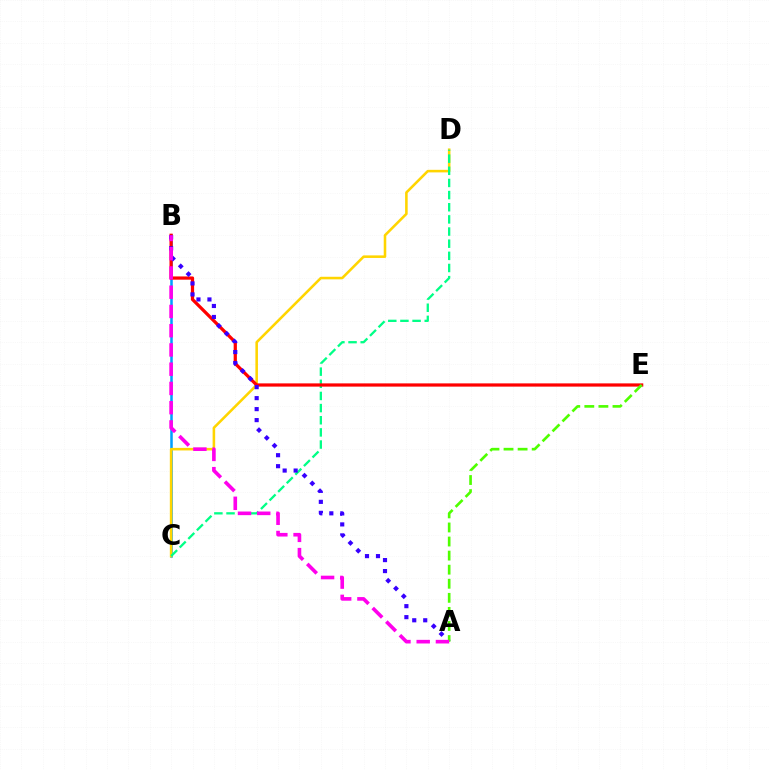{('B', 'C'): [{'color': '#009eff', 'line_style': 'solid', 'thickness': 1.82}], ('C', 'D'): [{'color': '#ffd500', 'line_style': 'solid', 'thickness': 1.85}, {'color': '#00ff86', 'line_style': 'dashed', 'thickness': 1.65}], ('B', 'E'): [{'color': '#ff0000', 'line_style': 'solid', 'thickness': 2.33}], ('A', 'B'): [{'color': '#3700ff', 'line_style': 'dotted', 'thickness': 2.99}, {'color': '#ff00ed', 'line_style': 'dashed', 'thickness': 2.61}], ('A', 'E'): [{'color': '#4fff00', 'line_style': 'dashed', 'thickness': 1.91}]}